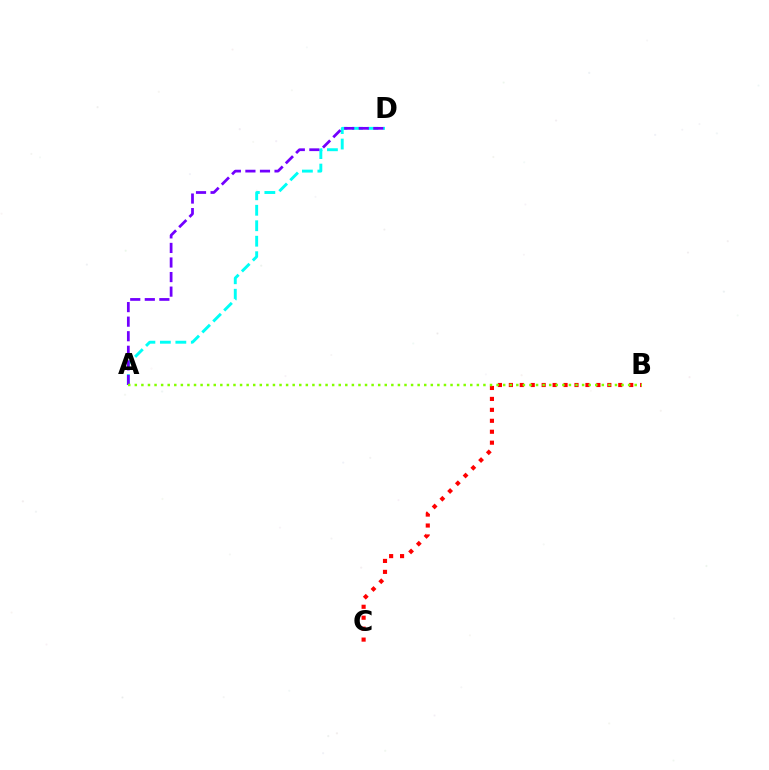{('A', 'D'): [{'color': '#00fff6', 'line_style': 'dashed', 'thickness': 2.1}, {'color': '#7200ff', 'line_style': 'dashed', 'thickness': 1.98}], ('B', 'C'): [{'color': '#ff0000', 'line_style': 'dotted', 'thickness': 2.97}], ('A', 'B'): [{'color': '#84ff00', 'line_style': 'dotted', 'thickness': 1.79}]}